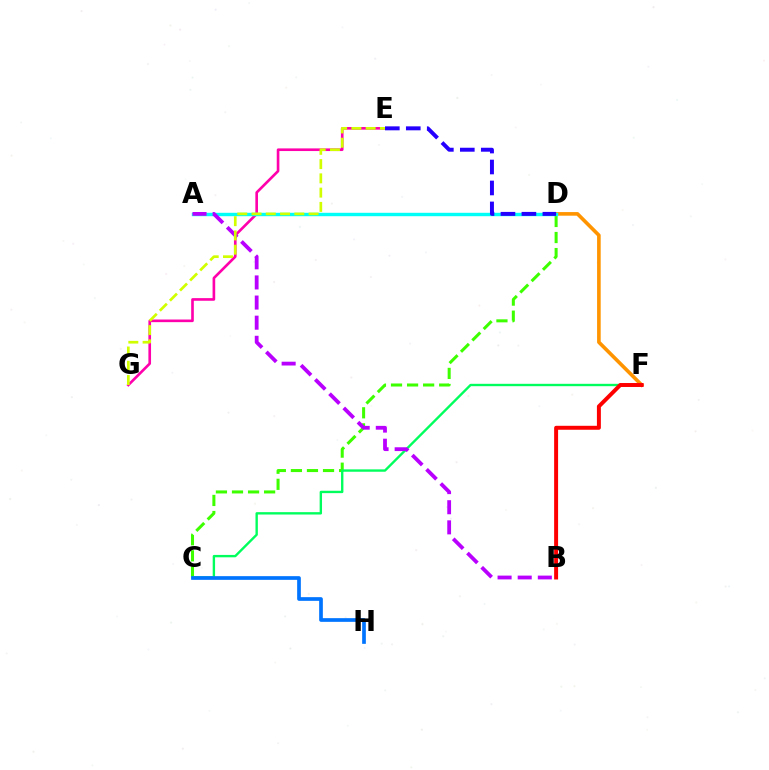{('E', 'G'): [{'color': '#ff00ac', 'line_style': 'solid', 'thickness': 1.9}, {'color': '#d1ff00', 'line_style': 'dashed', 'thickness': 1.94}], ('C', 'D'): [{'color': '#3dff00', 'line_style': 'dashed', 'thickness': 2.18}], ('C', 'F'): [{'color': '#00ff5c', 'line_style': 'solid', 'thickness': 1.71}], ('D', 'F'): [{'color': '#ff9400', 'line_style': 'solid', 'thickness': 2.61}], ('A', 'D'): [{'color': '#00fff6', 'line_style': 'solid', 'thickness': 2.46}], ('A', 'B'): [{'color': '#b900ff', 'line_style': 'dashed', 'thickness': 2.73}], ('C', 'H'): [{'color': '#0074ff', 'line_style': 'solid', 'thickness': 2.66}], ('B', 'F'): [{'color': '#ff0000', 'line_style': 'solid', 'thickness': 2.85}], ('D', 'E'): [{'color': '#2500ff', 'line_style': 'dashed', 'thickness': 2.85}]}